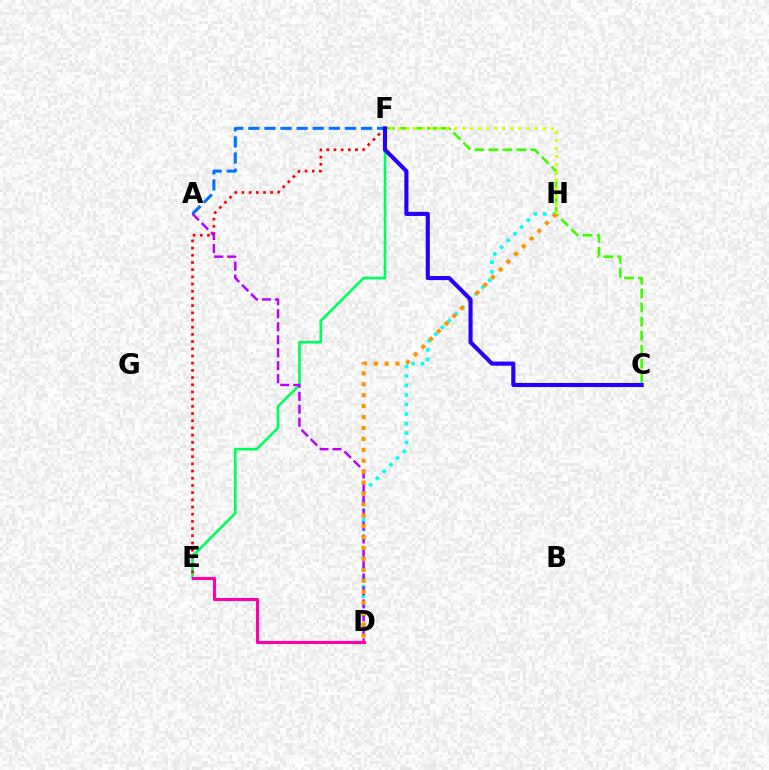{('E', 'F'): [{'color': '#00ff5c', 'line_style': 'solid', 'thickness': 1.9}, {'color': '#ff0000', 'line_style': 'dotted', 'thickness': 1.95}], ('C', 'F'): [{'color': '#3dff00', 'line_style': 'dashed', 'thickness': 1.91}, {'color': '#2500ff', 'line_style': 'solid', 'thickness': 2.96}], ('A', 'F'): [{'color': '#0074ff', 'line_style': 'dashed', 'thickness': 2.19}], ('D', 'H'): [{'color': '#00fff6', 'line_style': 'dotted', 'thickness': 2.59}, {'color': '#ff9400', 'line_style': 'dotted', 'thickness': 2.97}], ('A', 'D'): [{'color': '#b900ff', 'line_style': 'dashed', 'thickness': 1.76}], ('D', 'E'): [{'color': '#ff00ac', 'line_style': 'solid', 'thickness': 2.24}], ('F', 'H'): [{'color': '#d1ff00', 'line_style': 'dotted', 'thickness': 2.19}]}